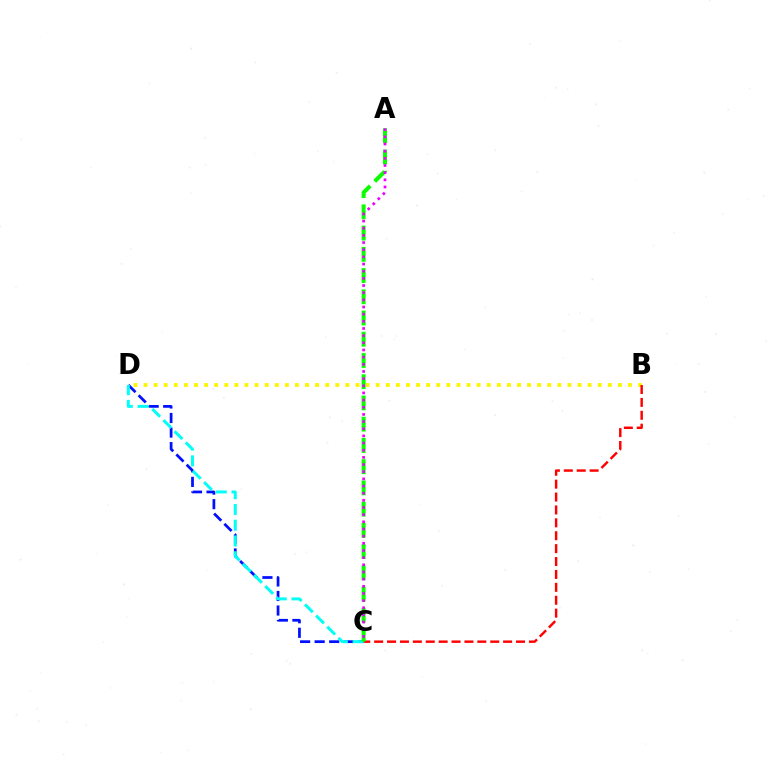{('B', 'D'): [{'color': '#fcf500', 'line_style': 'dotted', 'thickness': 2.74}], ('C', 'D'): [{'color': '#0010ff', 'line_style': 'dashed', 'thickness': 1.98}, {'color': '#00fff6', 'line_style': 'dashed', 'thickness': 2.14}], ('B', 'C'): [{'color': '#ff0000', 'line_style': 'dashed', 'thickness': 1.75}], ('A', 'C'): [{'color': '#08ff00', 'line_style': 'dashed', 'thickness': 2.88}, {'color': '#ee00ff', 'line_style': 'dotted', 'thickness': 1.95}]}